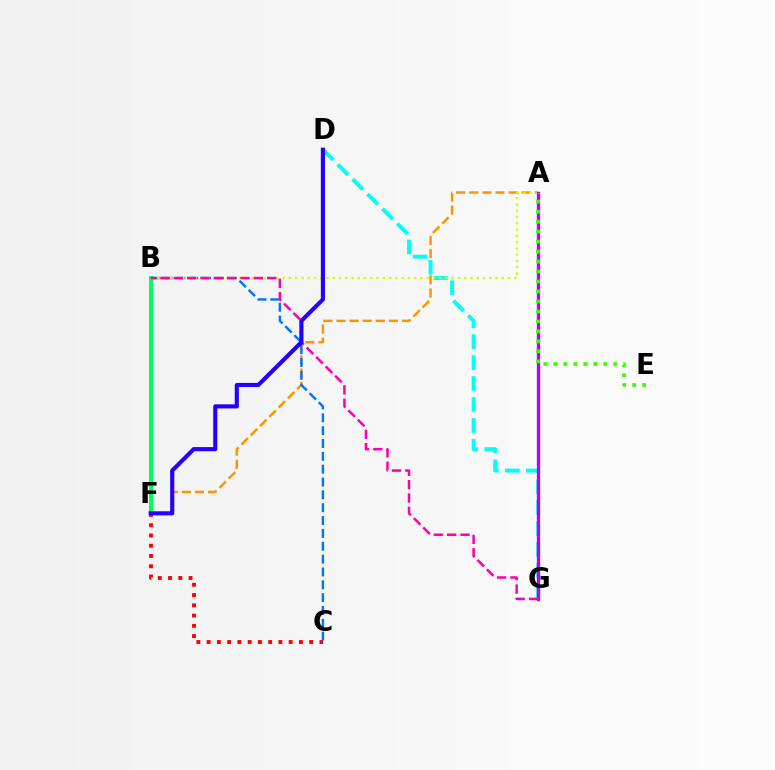{('C', 'F'): [{'color': '#ff0000', 'line_style': 'dotted', 'thickness': 2.79}], ('A', 'F'): [{'color': '#ff9400', 'line_style': 'dashed', 'thickness': 1.78}], ('D', 'G'): [{'color': '#00fff6', 'line_style': 'dashed', 'thickness': 2.85}], ('B', 'C'): [{'color': '#0074ff', 'line_style': 'dashed', 'thickness': 1.75}], ('A', 'B'): [{'color': '#d1ff00', 'line_style': 'dotted', 'thickness': 1.7}], ('B', 'F'): [{'color': '#00ff5c', 'line_style': 'solid', 'thickness': 2.9}], ('A', 'G'): [{'color': '#b900ff', 'line_style': 'solid', 'thickness': 2.36}], ('A', 'E'): [{'color': '#3dff00', 'line_style': 'dotted', 'thickness': 2.71}], ('B', 'G'): [{'color': '#ff00ac', 'line_style': 'dashed', 'thickness': 1.81}], ('D', 'F'): [{'color': '#2500ff', 'line_style': 'solid', 'thickness': 2.98}]}